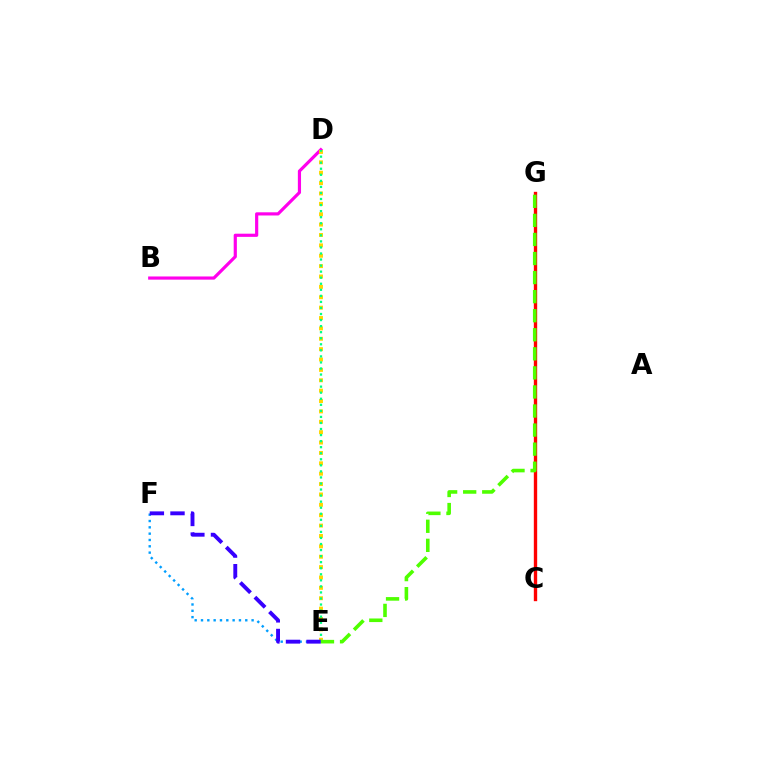{('E', 'F'): [{'color': '#009eff', 'line_style': 'dotted', 'thickness': 1.72}, {'color': '#3700ff', 'line_style': 'dashed', 'thickness': 2.8}], ('C', 'G'): [{'color': '#ff0000', 'line_style': 'solid', 'thickness': 2.42}], ('B', 'D'): [{'color': '#ff00ed', 'line_style': 'solid', 'thickness': 2.29}], ('D', 'E'): [{'color': '#ffd500', 'line_style': 'dotted', 'thickness': 2.82}, {'color': '#00ff86', 'line_style': 'dotted', 'thickness': 1.64}], ('E', 'G'): [{'color': '#4fff00', 'line_style': 'dashed', 'thickness': 2.59}]}